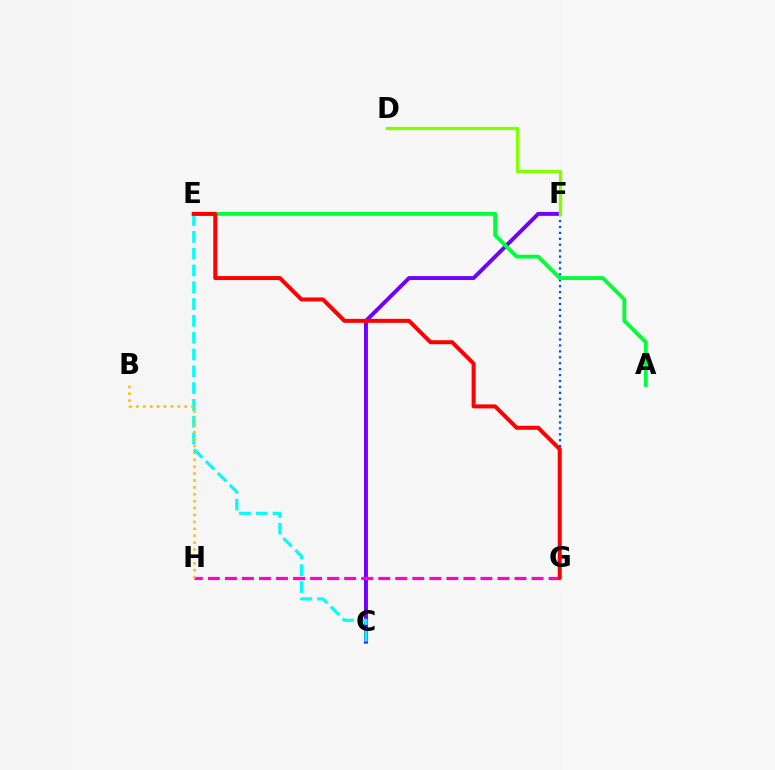{('F', 'G'): [{'color': '#004bff', 'line_style': 'dotted', 'thickness': 1.61}], ('C', 'F'): [{'color': '#7200ff', 'line_style': 'solid', 'thickness': 2.84}], ('D', 'F'): [{'color': '#84ff00', 'line_style': 'solid', 'thickness': 2.38}], ('A', 'E'): [{'color': '#00ff39', 'line_style': 'solid', 'thickness': 2.76}], ('C', 'E'): [{'color': '#00fff6', 'line_style': 'dashed', 'thickness': 2.28}], ('G', 'H'): [{'color': '#ff00cf', 'line_style': 'dashed', 'thickness': 2.31}], ('E', 'G'): [{'color': '#ff0000', 'line_style': 'solid', 'thickness': 2.88}], ('B', 'H'): [{'color': '#ffbd00', 'line_style': 'dotted', 'thickness': 1.87}]}